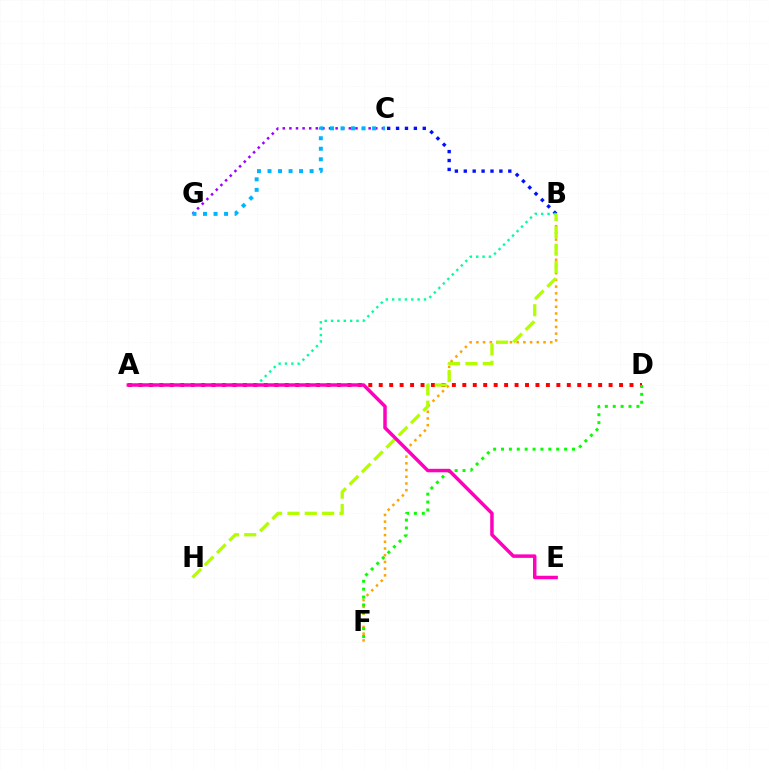{('B', 'F'): [{'color': '#ffa500', 'line_style': 'dotted', 'thickness': 1.83}], ('B', 'C'): [{'color': '#0010ff', 'line_style': 'dotted', 'thickness': 2.42}], ('A', 'D'): [{'color': '#ff0000', 'line_style': 'dotted', 'thickness': 2.84}], ('A', 'B'): [{'color': '#00ff9d', 'line_style': 'dotted', 'thickness': 1.73}], ('B', 'H'): [{'color': '#b3ff00', 'line_style': 'dashed', 'thickness': 2.36}], ('C', 'G'): [{'color': '#9b00ff', 'line_style': 'dotted', 'thickness': 1.79}, {'color': '#00b5ff', 'line_style': 'dotted', 'thickness': 2.86}], ('D', 'F'): [{'color': '#08ff00', 'line_style': 'dotted', 'thickness': 2.14}], ('A', 'E'): [{'color': '#ff00bd', 'line_style': 'solid', 'thickness': 2.51}]}